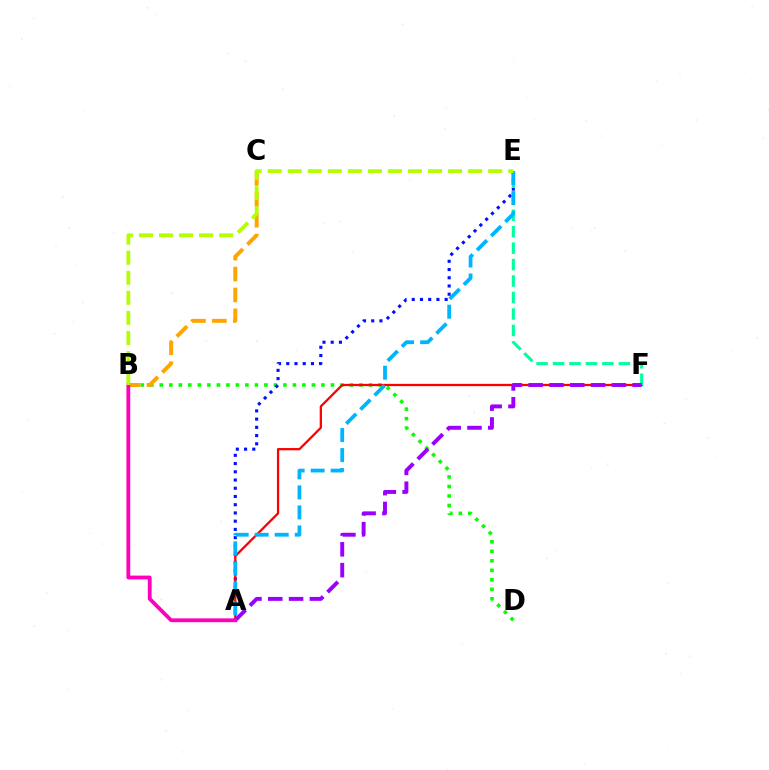{('B', 'D'): [{'color': '#08ff00', 'line_style': 'dotted', 'thickness': 2.58}], ('A', 'E'): [{'color': '#0010ff', 'line_style': 'dotted', 'thickness': 2.24}, {'color': '#00b5ff', 'line_style': 'dashed', 'thickness': 2.72}], ('A', 'F'): [{'color': '#ff0000', 'line_style': 'solid', 'thickness': 1.63}, {'color': '#9b00ff', 'line_style': 'dashed', 'thickness': 2.83}], ('E', 'F'): [{'color': '#00ff9d', 'line_style': 'dashed', 'thickness': 2.24}], ('B', 'C'): [{'color': '#ffa500', 'line_style': 'dashed', 'thickness': 2.84}], ('A', 'B'): [{'color': '#ff00bd', 'line_style': 'solid', 'thickness': 2.75}], ('B', 'E'): [{'color': '#b3ff00', 'line_style': 'dashed', 'thickness': 2.72}]}